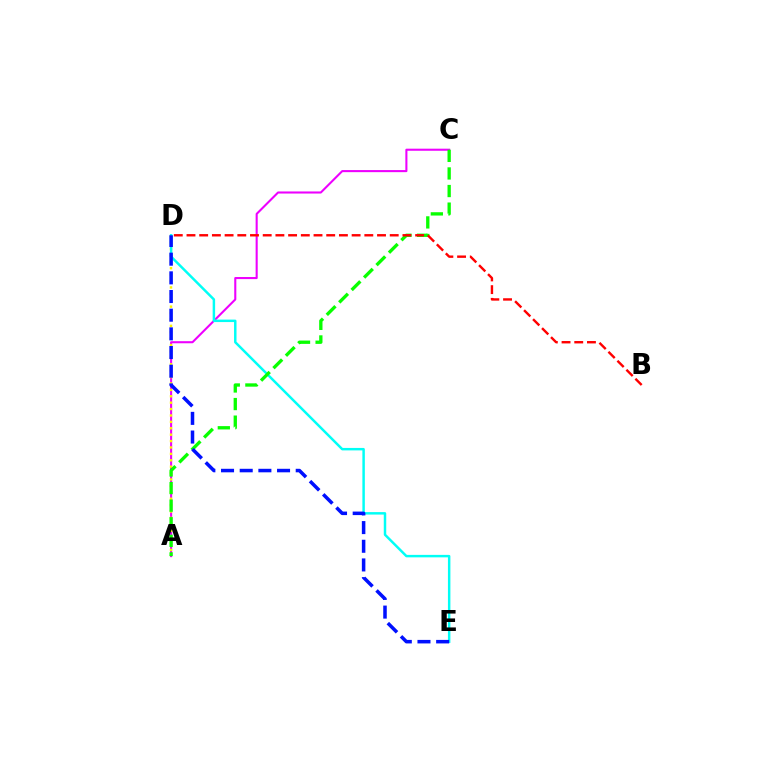{('A', 'C'): [{'color': '#ee00ff', 'line_style': 'solid', 'thickness': 1.5}, {'color': '#08ff00', 'line_style': 'dashed', 'thickness': 2.39}], ('A', 'D'): [{'color': '#fcf500', 'line_style': 'dotted', 'thickness': 1.74}], ('D', 'E'): [{'color': '#00fff6', 'line_style': 'solid', 'thickness': 1.78}, {'color': '#0010ff', 'line_style': 'dashed', 'thickness': 2.54}], ('B', 'D'): [{'color': '#ff0000', 'line_style': 'dashed', 'thickness': 1.73}]}